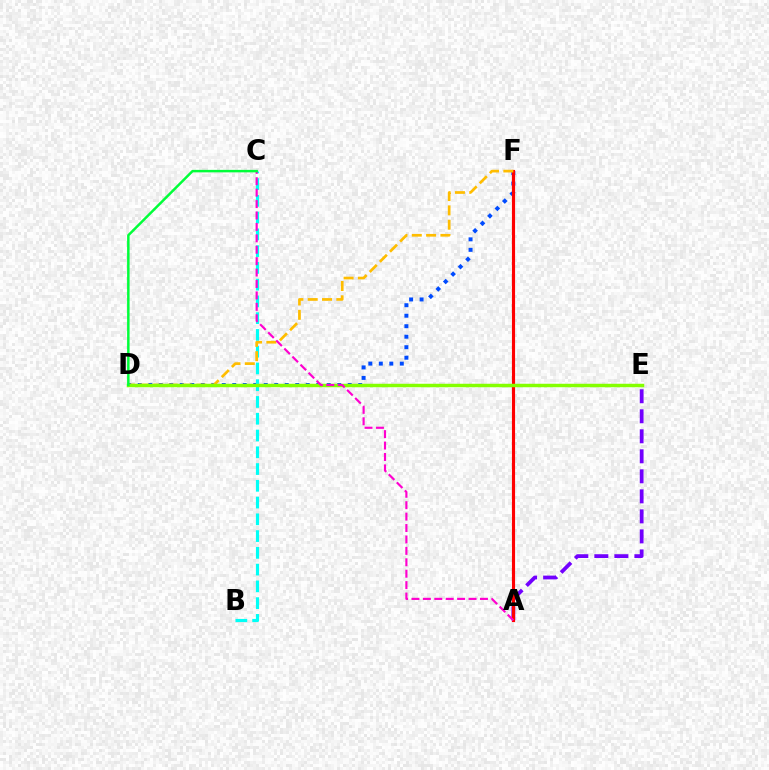{('D', 'F'): [{'color': '#004bff', 'line_style': 'dotted', 'thickness': 2.85}, {'color': '#ffbd00', 'line_style': 'dashed', 'thickness': 1.95}], ('A', 'E'): [{'color': '#7200ff', 'line_style': 'dashed', 'thickness': 2.72}], ('A', 'F'): [{'color': '#ff0000', 'line_style': 'solid', 'thickness': 2.26}], ('B', 'C'): [{'color': '#00fff6', 'line_style': 'dashed', 'thickness': 2.28}], ('D', 'E'): [{'color': '#84ff00', 'line_style': 'solid', 'thickness': 2.5}], ('A', 'C'): [{'color': '#ff00cf', 'line_style': 'dashed', 'thickness': 1.55}], ('C', 'D'): [{'color': '#00ff39', 'line_style': 'solid', 'thickness': 1.79}]}